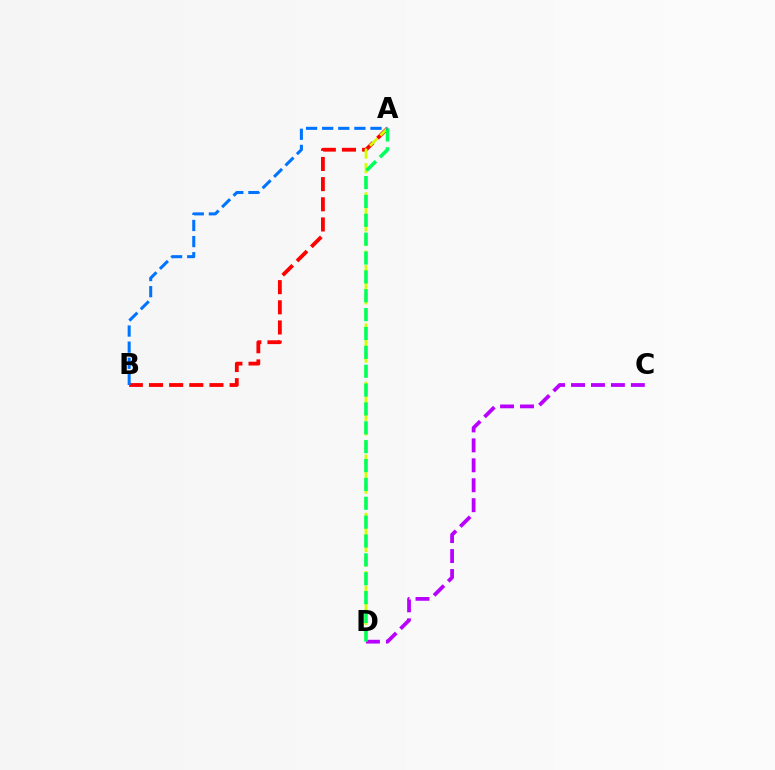{('A', 'B'): [{'color': '#ff0000', 'line_style': 'dashed', 'thickness': 2.74}, {'color': '#0074ff', 'line_style': 'dashed', 'thickness': 2.19}], ('C', 'D'): [{'color': '#b900ff', 'line_style': 'dashed', 'thickness': 2.71}], ('A', 'D'): [{'color': '#d1ff00', 'line_style': 'dashed', 'thickness': 1.98}, {'color': '#00ff5c', 'line_style': 'dashed', 'thickness': 2.56}]}